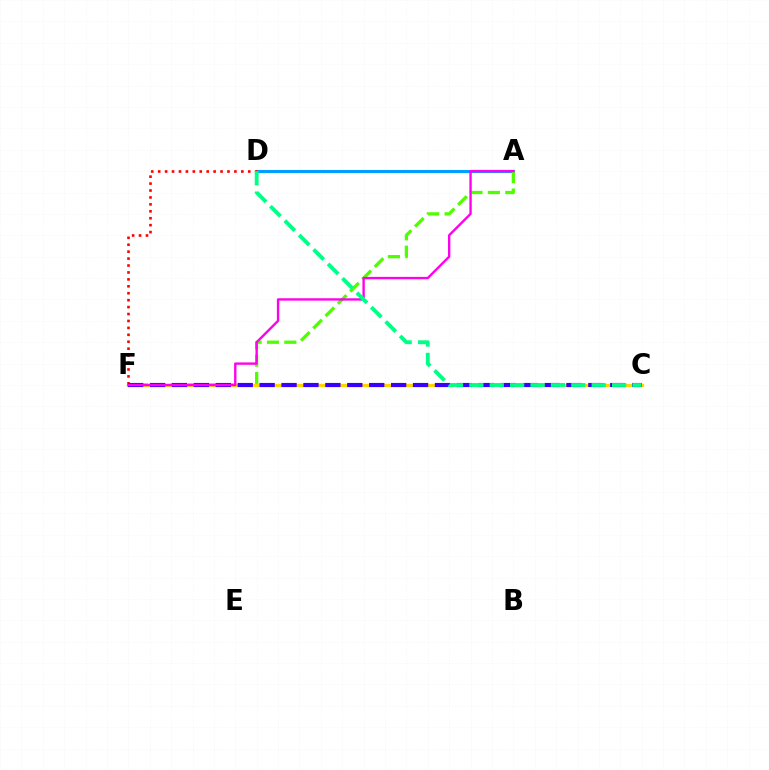{('A', 'D'): [{'color': '#009eff', 'line_style': 'solid', 'thickness': 2.22}], ('A', 'F'): [{'color': '#4fff00', 'line_style': 'dashed', 'thickness': 2.36}, {'color': '#ff00ed', 'line_style': 'solid', 'thickness': 1.71}], ('D', 'F'): [{'color': '#ff0000', 'line_style': 'dotted', 'thickness': 1.88}], ('C', 'F'): [{'color': '#ffd500', 'line_style': 'solid', 'thickness': 2.36}, {'color': '#3700ff', 'line_style': 'dashed', 'thickness': 2.98}], ('C', 'D'): [{'color': '#00ff86', 'line_style': 'dashed', 'thickness': 2.77}]}